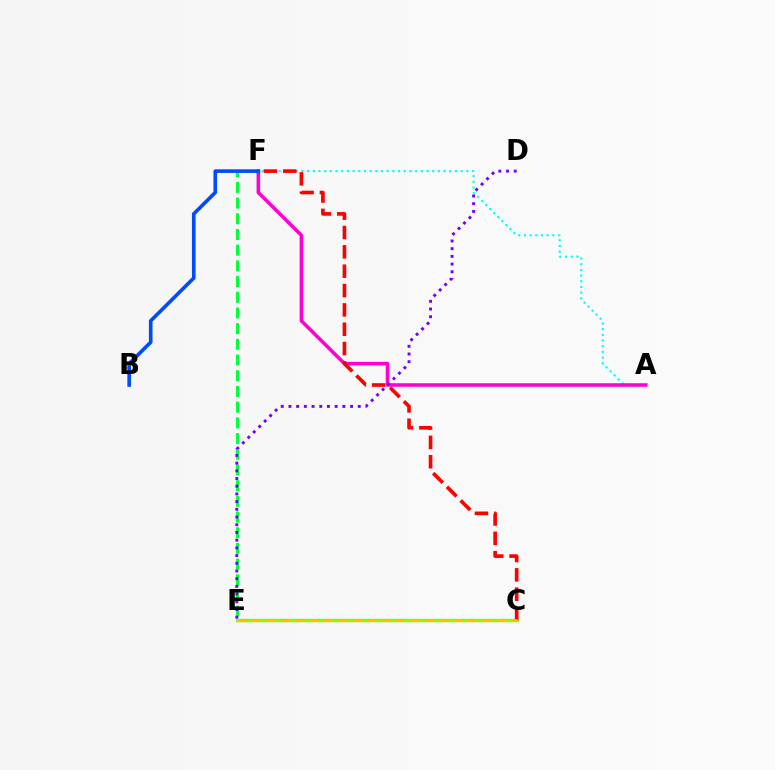{('A', 'F'): [{'color': '#00fff6', 'line_style': 'dotted', 'thickness': 1.54}, {'color': '#ff00cf', 'line_style': 'solid', 'thickness': 2.55}], ('C', 'E'): [{'color': '#84ff00', 'line_style': 'solid', 'thickness': 2.51}, {'color': '#ffbd00', 'line_style': 'dashed', 'thickness': 1.96}], ('E', 'F'): [{'color': '#00ff39', 'line_style': 'dashed', 'thickness': 2.13}], ('B', 'F'): [{'color': '#004bff', 'line_style': 'solid', 'thickness': 2.61}], ('C', 'F'): [{'color': '#ff0000', 'line_style': 'dashed', 'thickness': 2.63}], ('D', 'E'): [{'color': '#7200ff', 'line_style': 'dotted', 'thickness': 2.09}]}